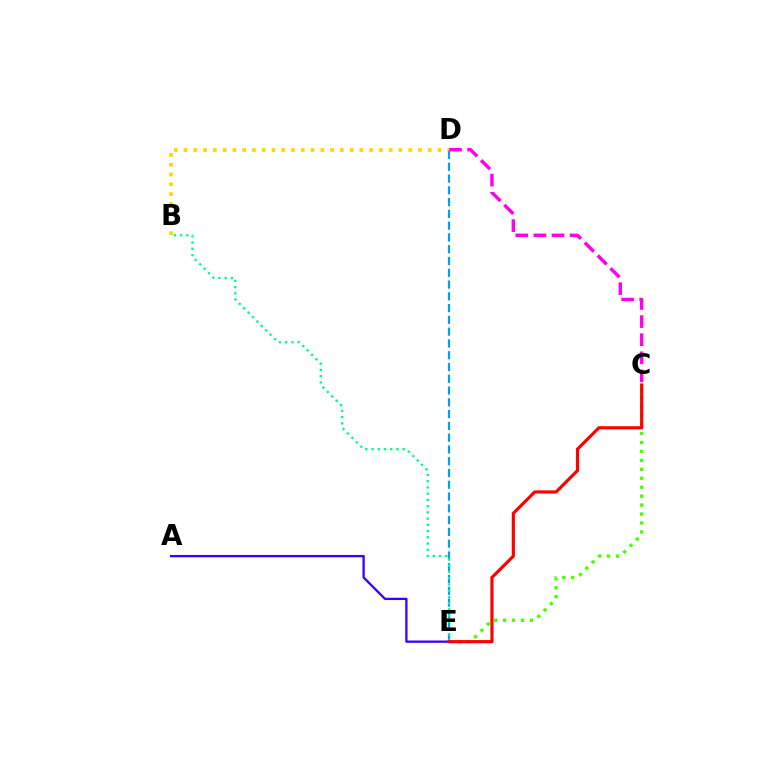{('B', 'D'): [{'color': '#ffd500', 'line_style': 'dotted', 'thickness': 2.65}], ('D', 'E'): [{'color': '#009eff', 'line_style': 'dashed', 'thickness': 1.6}], ('B', 'E'): [{'color': '#00ff86', 'line_style': 'dotted', 'thickness': 1.69}], ('A', 'E'): [{'color': '#3700ff', 'line_style': 'solid', 'thickness': 1.65}], ('C', 'D'): [{'color': '#ff00ed', 'line_style': 'dashed', 'thickness': 2.46}], ('C', 'E'): [{'color': '#4fff00', 'line_style': 'dotted', 'thickness': 2.43}, {'color': '#ff0000', 'line_style': 'solid', 'thickness': 2.28}]}